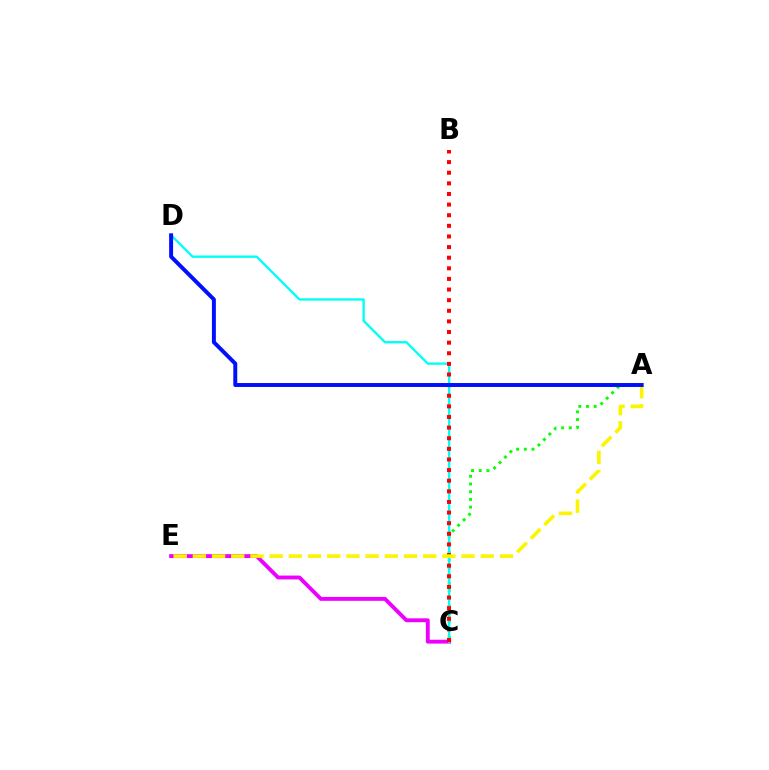{('A', 'C'): [{'color': '#08ff00', 'line_style': 'dotted', 'thickness': 2.09}], ('C', 'E'): [{'color': '#ee00ff', 'line_style': 'solid', 'thickness': 2.79}], ('C', 'D'): [{'color': '#00fff6', 'line_style': 'solid', 'thickness': 1.68}], ('B', 'C'): [{'color': '#ff0000', 'line_style': 'dotted', 'thickness': 2.89}], ('A', 'E'): [{'color': '#fcf500', 'line_style': 'dashed', 'thickness': 2.61}], ('A', 'D'): [{'color': '#0010ff', 'line_style': 'solid', 'thickness': 2.85}]}